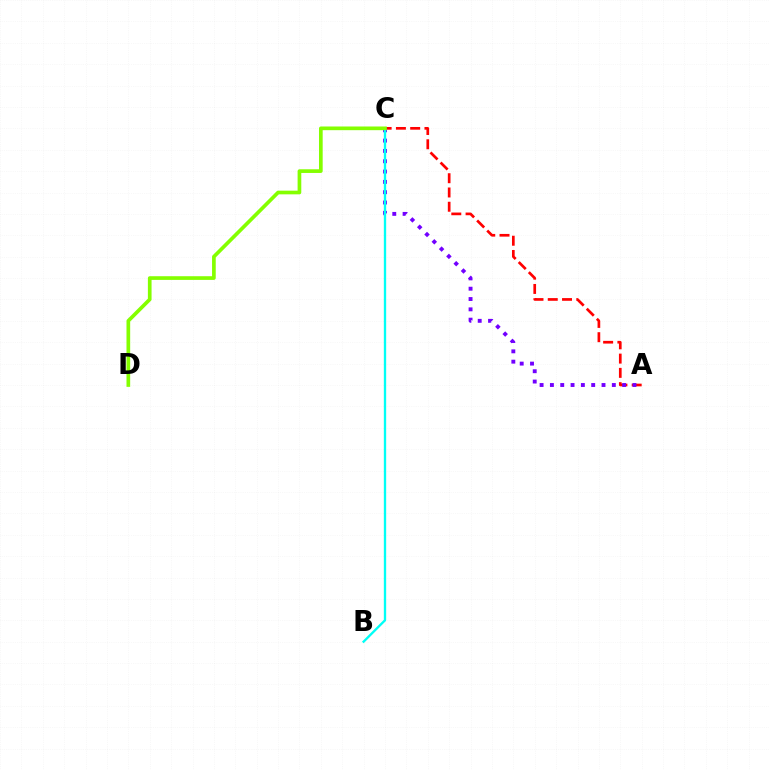{('A', 'C'): [{'color': '#ff0000', 'line_style': 'dashed', 'thickness': 1.94}, {'color': '#7200ff', 'line_style': 'dotted', 'thickness': 2.8}], ('B', 'C'): [{'color': '#00fff6', 'line_style': 'solid', 'thickness': 1.68}], ('C', 'D'): [{'color': '#84ff00', 'line_style': 'solid', 'thickness': 2.65}]}